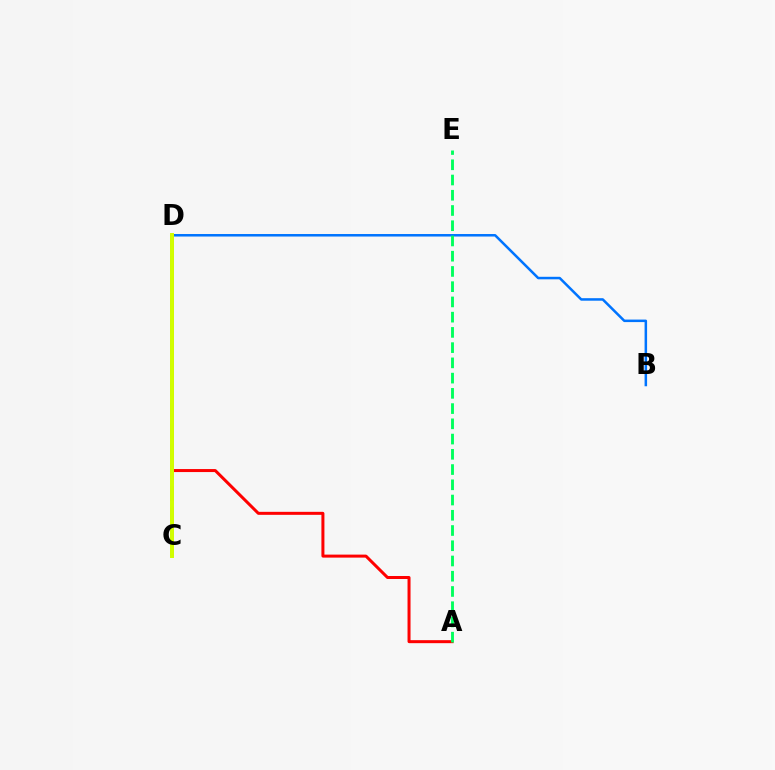{('C', 'D'): [{'color': '#b900ff', 'line_style': 'dashed', 'thickness': 2.85}, {'color': '#d1ff00', 'line_style': 'solid', 'thickness': 2.85}], ('B', 'D'): [{'color': '#0074ff', 'line_style': 'solid', 'thickness': 1.81}], ('A', 'D'): [{'color': '#ff0000', 'line_style': 'solid', 'thickness': 2.16}], ('A', 'E'): [{'color': '#00ff5c', 'line_style': 'dashed', 'thickness': 2.07}]}